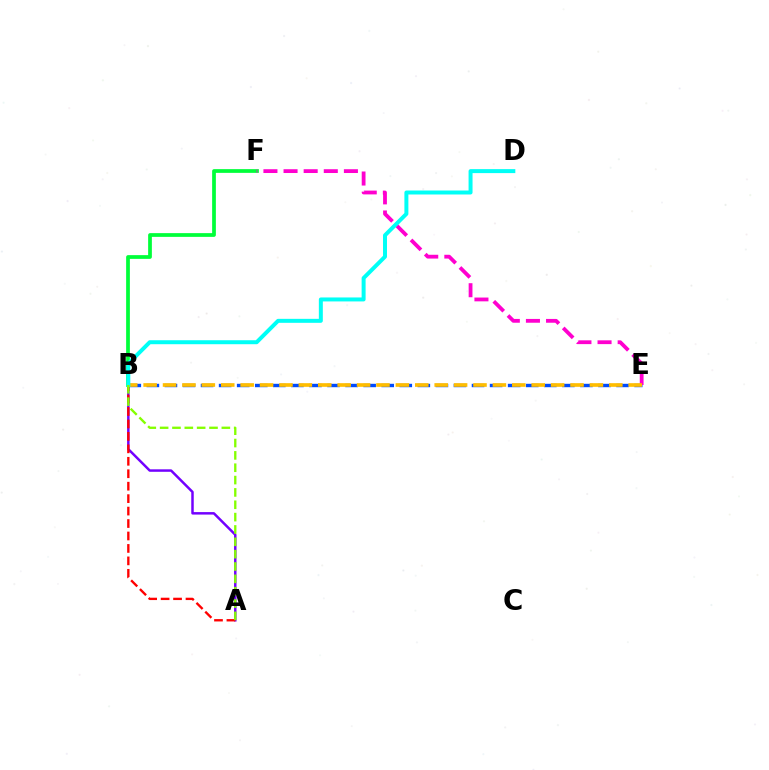{('B', 'F'): [{'color': '#00ff39', 'line_style': 'solid', 'thickness': 2.69}], ('B', 'E'): [{'color': '#004bff', 'line_style': 'dashed', 'thickness': 2.45}, {'color': '#ffbd00', 'line_style': 'dashed', 'thickness': 2.64}], ('E', 'F'): [{'color': '#ff00cf', 'line_style': 'dashed', 'thickness': 2.73}], ('A', 'B'): [{'color': '#7200ff', 'line_style': 'solid', 'thickness': 1.78}, {'color': '#ff0000', 'line_style': 'dashed', 'thickness': 1.69}, {'color': '#84ff00', 'line_style': 'dashed', 'thickness': 1.68}], ('B', 'D'): [{'color': '#00fff6', 'line_style': 'solid', 'thickness': 2.86}]}